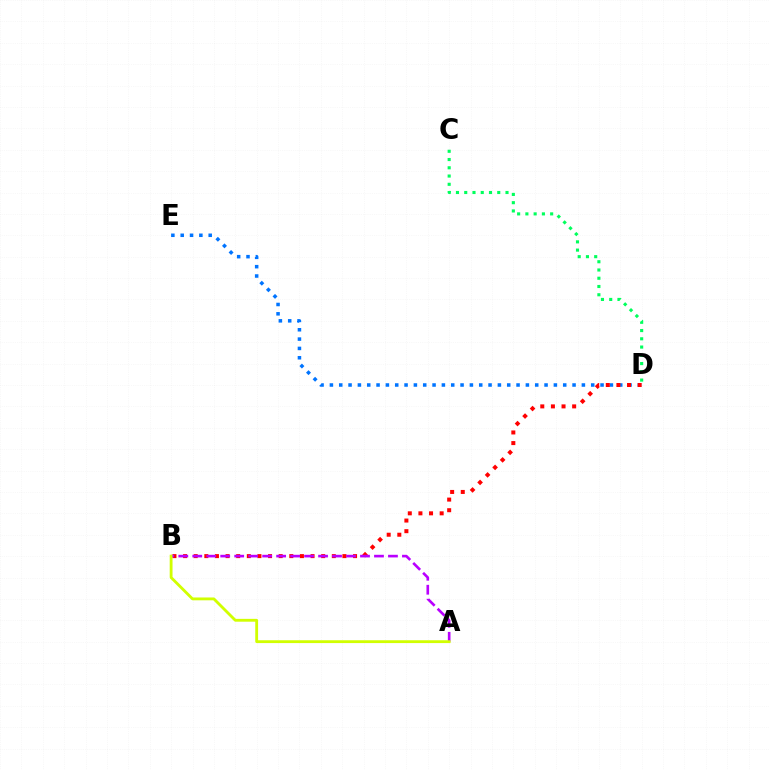{('C', 'D'): [{'color': '#00ff5c', 'line_style': 'dotted', 'thickness': 2.24}], ('D', 'E'): [{'color': '#0074ff', 'line_style': 'dotted', 'thickness': 2.54}], ('B', 'D'): [{'color': '#ff0000', 'line_style': 'dotted', 'thickness': 2.89}], ('A', 'B'): [{'color': '#b900ff', 'line_style': 'dashed', 'thickness': 1.9}, {'color': '#d1ff00', 'line_style': 'solid', 'thickness': 2.04}]}